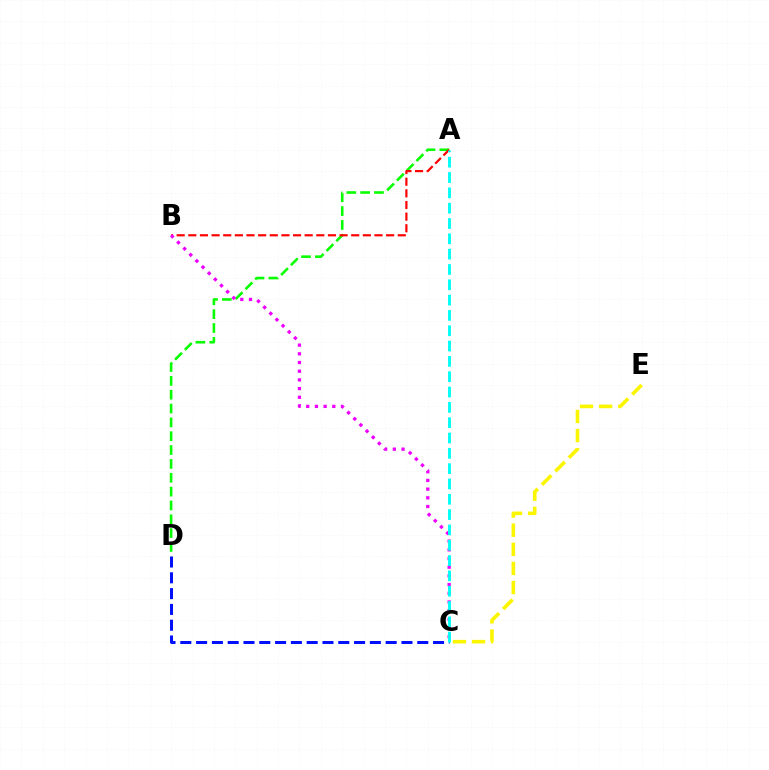{('A', 'D'): [{'color': '#08ff00', 'line_style': 'dashed', 'thickness': 1.88}], ('A', 'B'): [{'color': '#ff0000', 'line_style': 'dashed', 'thickness': 1.58}], ('B', 'C'): [{'color': '#ee00ff', 'line_style': 'dotted', 'thickness': 2.36}], ('C', 'D'): [{'color': '#0010ff', 'line_style': 'dashed', 'thickness': 2.15}], ('A', 'C'): [{'color': '#00fff6', 'line_style': 'dashed', 'thickness': 2.08}], ('C', 'E'): [{'color': '#fcf500', 'line_style': 'dashed', 'thickness': 2.6}]}